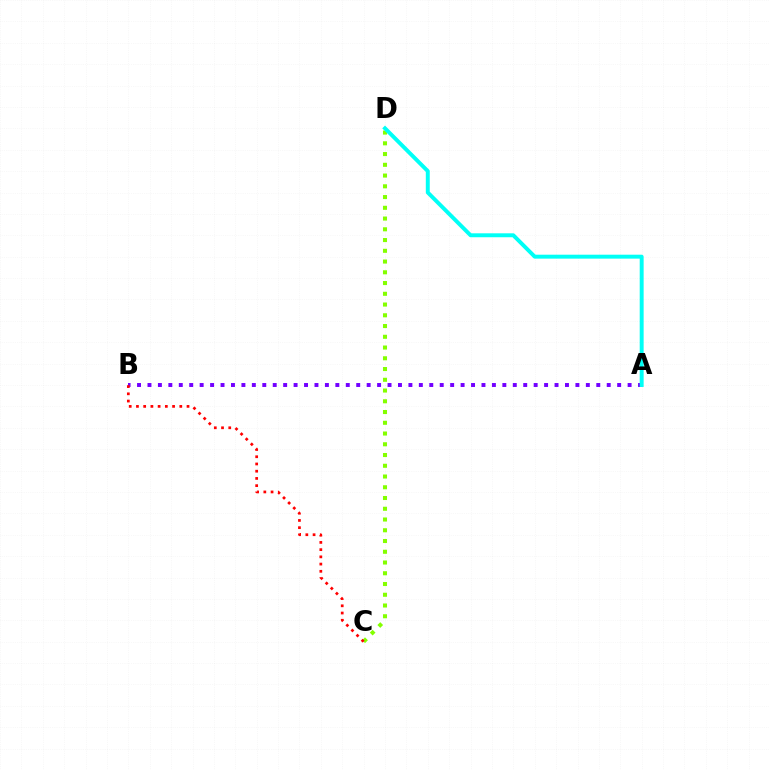{('C', 'D'): [{'color': '#84ff00', 'line_style': 'dotted', 'thickness': 2.92}], ('A', 'B'): [{'color': '#7200ff', 'line_style': 'dotted', 'thickness': 2.84}], ('B', 'C'): [{'color': '#ff0000', 'line_style': 'dotted', 'thickness': 1.96}], ('A', 'D'): [{'color': '#00fff6', 'line_style': 'solid', 'thickness': 2.83}]}